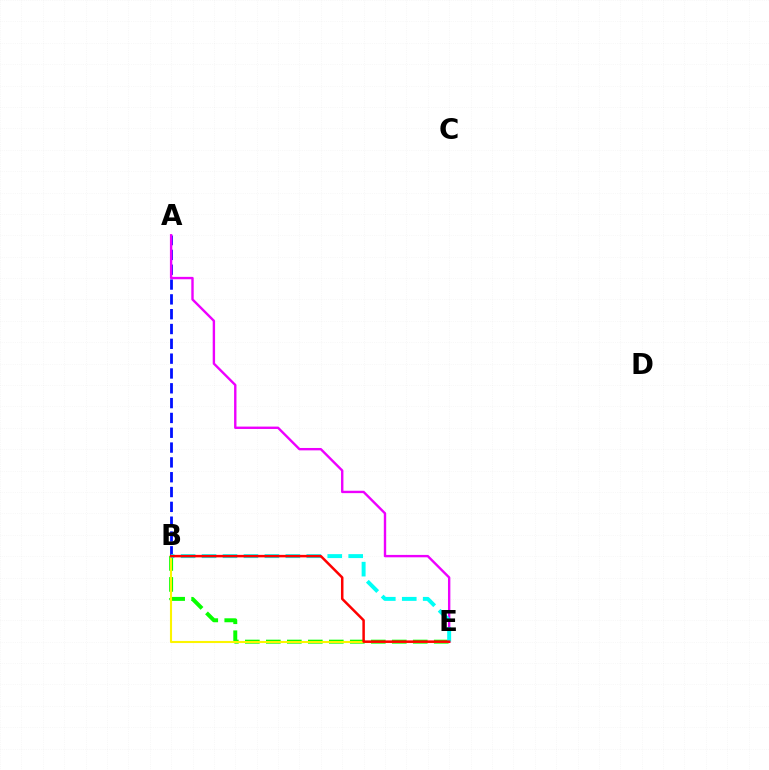{('A', 'B'): [{'color': '#0010ff', 'line_style': 'dashed', 'thickness': 2.01}], ('B', 'E'): [{'color': '#08ff00', 'line_style': 'dashed', 'thickness': 2.85}, {'color': '#fcf500', 'line_style': 'solid', 'thickness': 1.51}, {'color': '#00fff6', 'line_style': 'dashed', 'thickness': 2.85}, {'color': '#ff0000', 'line_style': 'solid', 'thickness': 1.81}], ('A', 'E'): [{'color': '#ee00ff', 'line_style': 'solid', 'thickness': 1.72}]}